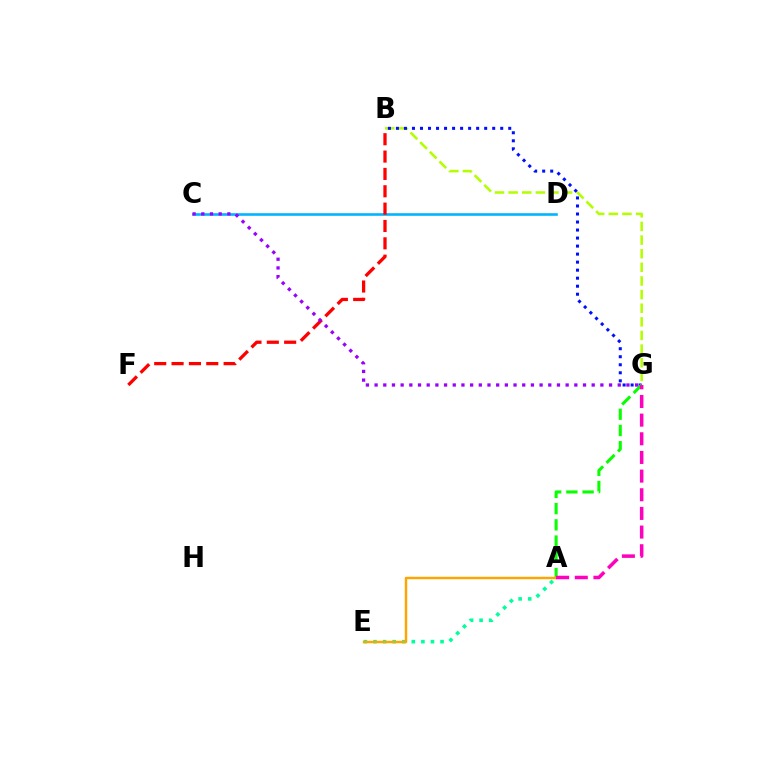{('B', 'G'): [{'color': '#b3ff00', 'line_style': 'dashed', 'thickness': 1.85}, {'color': '#0010ff', 'line_style': 'dotted', 'thickness': 2.18}], ('C', 'D'): [{'color': '#00b5ff', 'line_style': 'solid', 'thickness': 1.87}], ('B', 'F'): [{'color': '#ff0000', 'line_style': 'dashed', 'thickness': 2.36}], ('A', 'E'): [{'color': '#00ff9d', 'line_style': 'dotted', 'thickness': 2.6}, {'color': '#ffa500', 'line_style': 'solid', 'thickness': 1.75}], ('A', 'G'): [{'color': '#08ff00', 'line_style': 'dashed', 'thickness': 2.2}, {'color': '#ff00bd', 'line_style': 'dashed', 'thickness': 2.53}], ('C', 'G'): [{'color': '#9b00ff', 'line_style': 'dotted', 'thickness': 2.36}]}